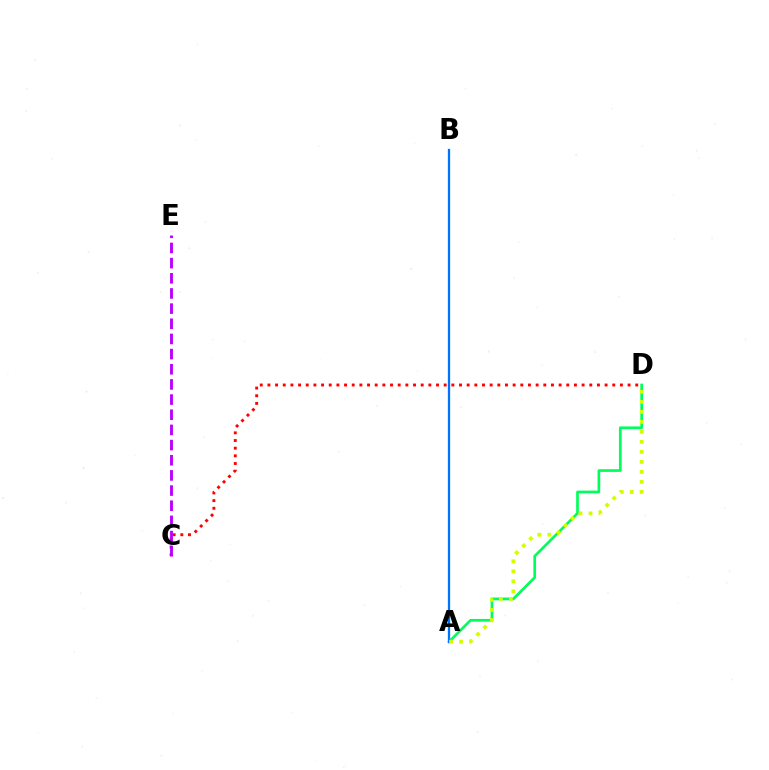{('A', 'D'): [{'color': '#00ff5c', 'line_style': 'solid', 'thickness': 1.94}, {'color': '#d1ff00', 'line_style': 'dotted', 'thickness': 2.72}], ('C', 'D'): [{'color': '#ff0000', 'line_style': 'dotted', 'thickness': 2.08}], ('A', 'B'): [{'color': '#0074ff', 'line_style': 'solid', 'thickness': 1.65}], ('C', 'E'): [{'color': '#b900ff', 'line_style': 'dashed', 'thickness': 2.06}]}